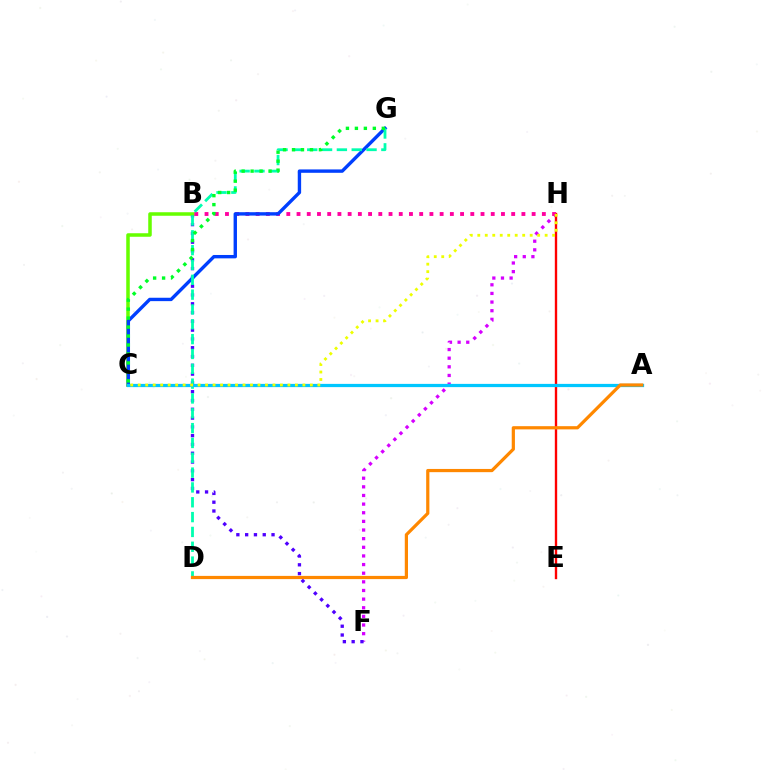{('F', 'H'): [{'color': '#d600ff', 'line_style': 'dotted', 'thickness': 2.35}], ('E', 'H'): [{'color': '#ff0000', 'line_style': 'solid', 'thickness': 1.71}], ('B', 'F'): [{'color': '#4f00ff', 'line_style': 'dotted', 'thickness': 2.39}], ('B', 'C'): [{'color': '#66ff00', 'line_style': 'solid', 'thickness': 2.54}], ('B', 'H'): [{'color': '#ff00a0', 'line_style': 'dotted', 'thickness': 2.78}], ('C', 'G'): [{'color': '#003fff', 'line_style': 'solid', 'thickness': 2.43}, {'color': '#00ff27', 'line_style': 'dotted', 'thickness': 2.44}], ('D', 'G'): [{'color': '#00ffaf', 'line_style': 'dashed', 'thickness': 2.01}], ('A', 'C'): [{'color': '#00c7ff', 'line_style': 'solid', 'thickness': 2.33}], ('A', 'D'): [{'color': '#ff8800', 'line_style': 'solid', 'thickness': 2.31}], ('C', 'H'): [{'color': '#eeff00', 'line_style': 'dotted', 'thickness': 2.03}]}